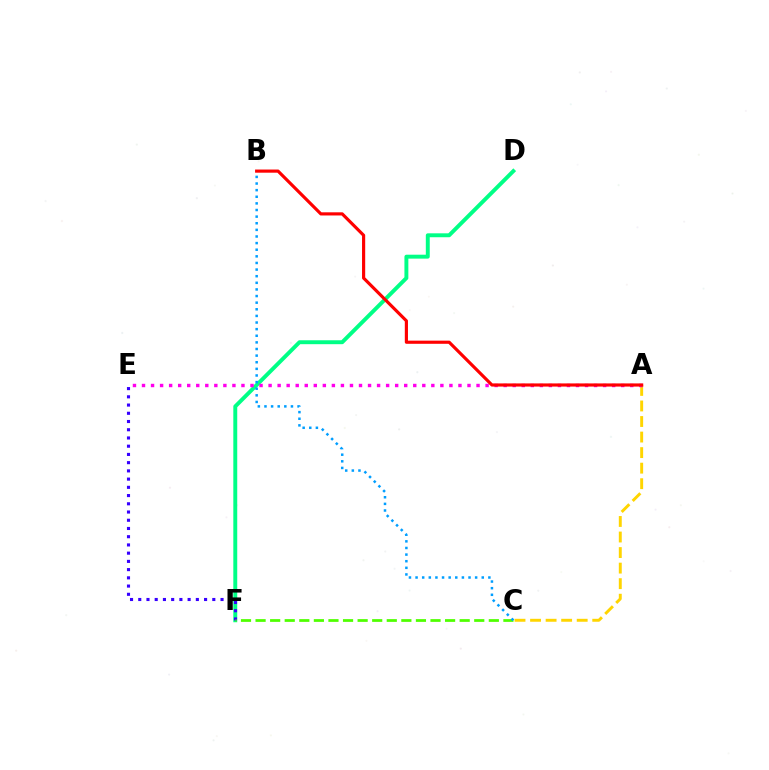{('D', 'F'): [{'color': '#00ff86', 'line_style': 'solid', 'thickness': 2.83}], ('E', 'F'): [{'color': '#3700ff', 'line_style': 'dotted', 'thickness': 2.24}], ('C', 'F'): [{'color': '#4fff00', 'line_style': 'dashed', 'thickness': 1.98}], ('A', 'C'): [{'color': '#ffd500', 'line_style': 'dashed', 'thickness': 2.11}], ('A', 'E'): [{'color': '#ff00ed', 'line_style': 'dotted', 'thickness': 2.46}], ('B', 'C'): [{'color': '#009eff', 'line_style': 'dotted', 'thickness': 1.8}], ('A', 'B'): [{'color': '#ff0000', 'line_style': 'solid', 'thickness': 2.27}]}